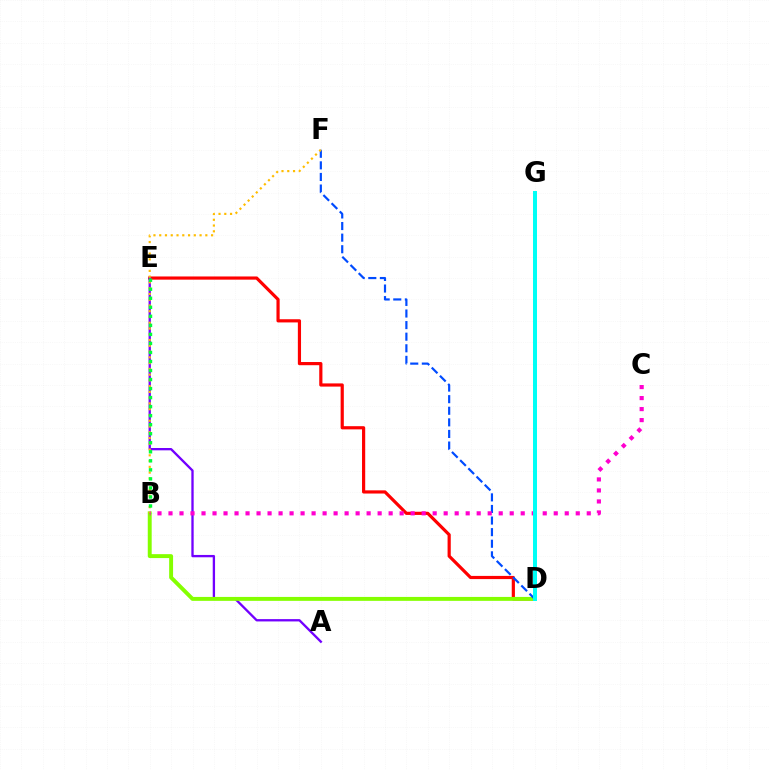{('D', 'E'): [{'color': '#ff0000', 'line_style': 'solid', 'thickness': 2.29}], ('A', 'E'): [{'color': '#7200ff', 'line_style': 'solid', 'thickness': 1.67}], ('B', 'D'): [{'color': '#84ff00', 'line_style': 'solid', 'thickness': 2.83}], ('D', 'F'): [{'color': '#004bff', 'line_style': 'dashed', 'thickness': 1.57}], ('B', 'F'): [{'color': '#ffbd00', 'line_style': 'dotted', 'thickness': 1.57}], ('B', 'E'): [{'color': '#00ff39', 'line_style': 'dotted', 'thickness': 2.45}], ('B', 'C'): [{'color': '#ff00cf', 'line_style': 'dotted', 'thickness': 2.99}], ('D', 'G'): [{'color': '#00fff6', 'line_style': 'solid', 'thickness': 2.87}]}